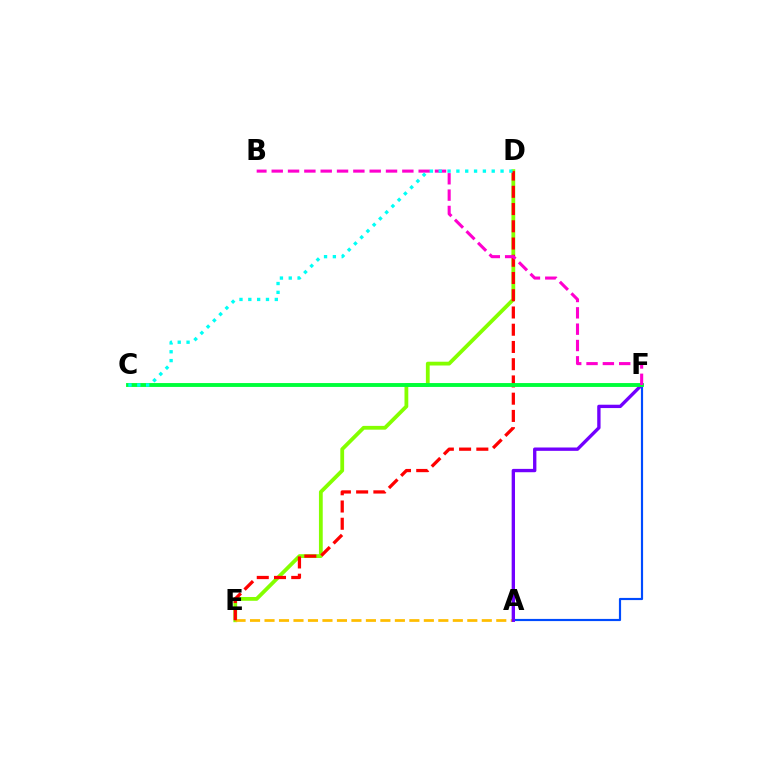{('D', 'E'): [{'color': '#84ff00', 'line_style': 'solid', 'thickness': 2.73}, {'color': '#ff0000', 'line_style': 'dashed', 'thickness': 2.34}], ('A', 'F'): [{'color': '#004bff', 'line_style': 'solid', 'thickness': 1.57}, {'color': '#7200ff', 'line_style': 'solid', 'thickness': 2.41}], ('A', 'E'): [{'color': '#ffbd00', 'line_style': 'dashed', 'thickness': 1.97}], ('C', 'F'): [{'color': '#00ff39', 'line_style': 'solid', 'thickness': 2.79}], ('B', 'F'): [{'color': '#ff00cf', 'line_style': 'dashed', 'thickness': 2.22}], ('C', 'D'): [{'color': '#00fff6', 'line_style': 'dotted', 'thickness': 2.4}]}